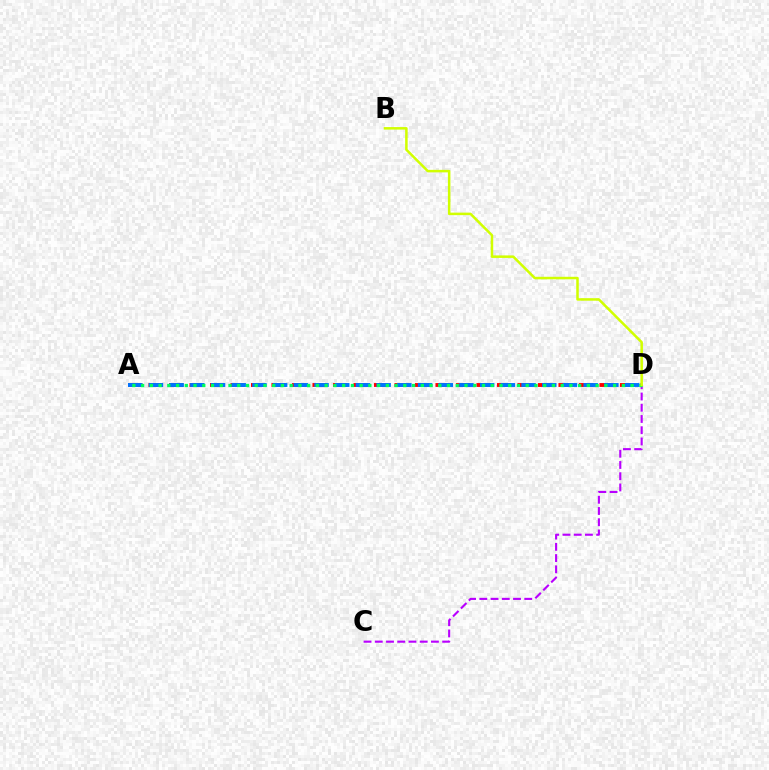{('A', 'D'): [{'color': '#ff0000', 'line_style': 'dashed', 'thickness': 2.78}, {'color': '#0074ff', 'line_style': 'dashed', 'thickness': 2.81}, {'color': '#00ff5c', 'line_style': 'dotted', 'thickness': 2.38}], ('C', 'D'): [{'color': '#b900ff', 'line_style': 'dashed', 'thickness': 1.53}], ('B', 'D'): [{'color': '#d1ff00', 'line_style': 'solid', 'thickness': 1.82}]}